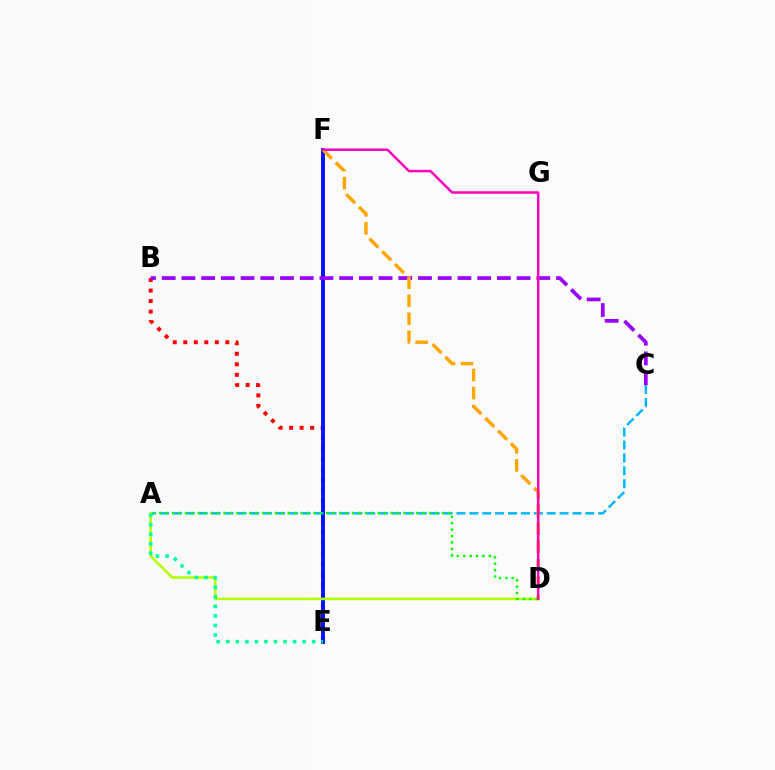{('B', 'E'): [{'color': '#ff0000', 'line_style': 'dotted', 'thickness': 2.86}], ('E', 'F'): [{'color': '#0010ff', 'line_style': 'solid', 'thickness': 2.79}], ('B', 'C'): [{'color': '#9b00ff', 'line_style': 'dashed', 'thickness': 2.68}], ('A', 'C'): [{'color': '#00b5ff', 'line_style': 'dashed', 'thickness': 1.75}], ('A', 'D'): [{'color': '#b3ff00', 'line_style': 'solid', 'thickness': 1.86}, {'color': '#08ff00', 'line_style': 'dotted', 'thickness': 1.75}], ('A', 'E'): [{'color': '#00ff9d', 'line_style': 'dotted', 'thickness': 2.6}], ('D', 'F'): [{'color': '#ffa500', 'line_style': 'dashed', 'thickness': 2.45}, {'color': '#ff00bd', 'line_style': 'solid', 'thickness': 1.79}]}